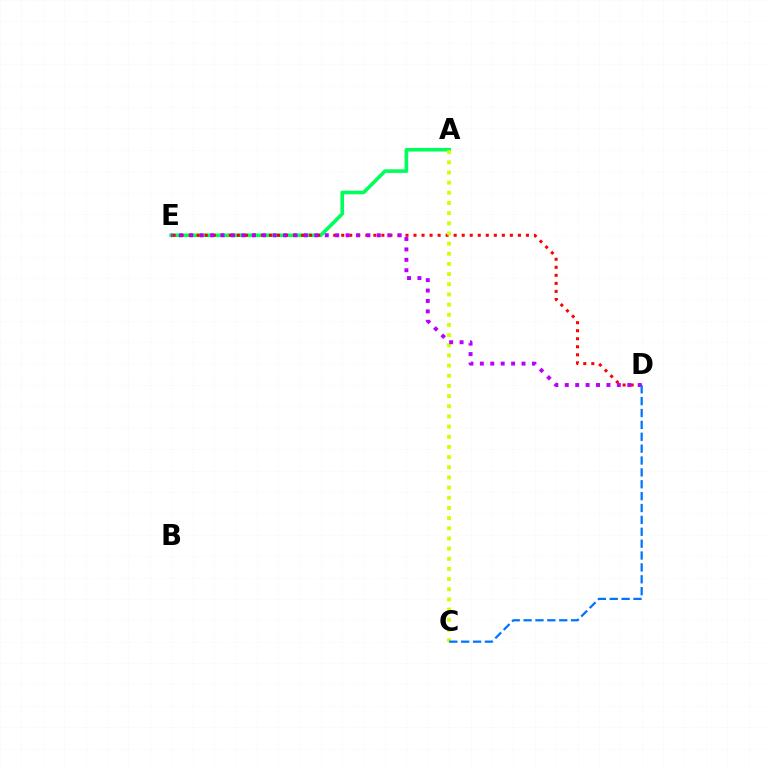{('A', 'E'): [{'color': '#00ff5c', 'line_style': 'solid', 'thickness': 2.59}], ('D', 'E'): [{'color': '#ff0000', 'line_style': 'dotted', 'thickness': 2.18}, {'color': '#b900ff', 'line_style': 'dotted', 'thickness': 2.83}], ('A', 'C'): [{'color': '#d1ff00', 'line_style': 'dotted', 'thickness': 2.76}], ('C', 'D'): [{'color': '#0074ff', 'line_style': 'dashed', 'thickness': 1.61}]}